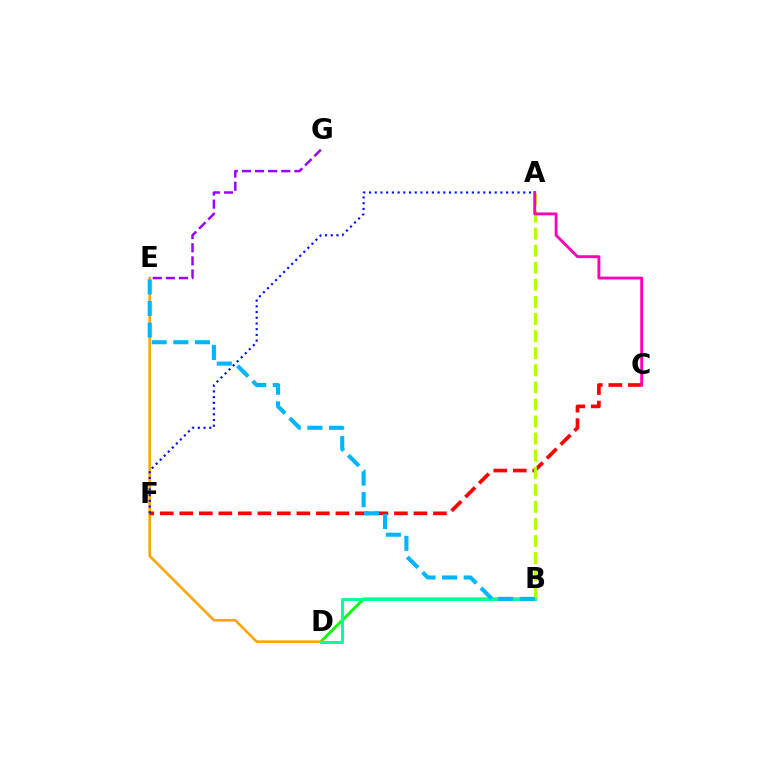{('B', 'D'): [{'color': '#08ff00', 'line_style': 'solid', 'thickness': 2.08}, {'color': '#00ff9d', 'line_style': 'solid', 'thickness': 2.09}], ('D', 'E'): [{'color': '#ffa500', 'line_style': 'solid', 'thickness': 1.89}], ('C', 'F'): [{'color': '#ff0000', 'line_style': 'dashed', 'thickness': 2.65}], ('E', 'G'): [{'color': '#9b00ff', 'line_style': 'dashed', 'thickness': 1.78}], ('A', 'B'): [{'color': '#b3ff00', 'line_style': 'dashed', 'thickness': 2.32}], ('A', 'F'): [{'color': '#0010ff', 'line_style': 'dotted', 'thickness': 1.55}], ('A', 'C'): [{'color': '#ff00bd', 'line_style': 'solid', 'thickness': 2.07}], ('B', 'E'): [{'color': '#00b5ff', 'line_style': 'dashed', 'thickness': 2.94}]}